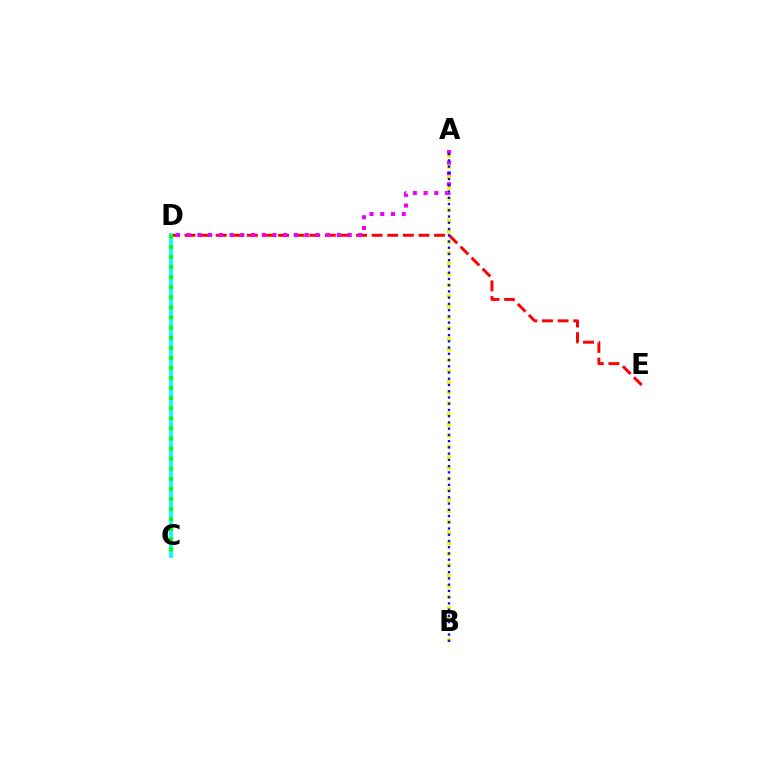{('D', 'E'): [{'color': '#ff0000', 'line_style': 'dashed', 'thickness': 2.12}], ('C', 'D'): [{'color': '#00fff6', 'line_style': 'solid', 'thickness': 2.67}, {'color': '#08ff00', 'line_style': 'dotted', 'thickness': 2.74}], ('A', 'D'): [{'color': '#ee00ff', 'line_style': 'dotted', 'thickness': 2.91}], ('A', 'B'): [{'color': '#fcf500', 'line_style': 'dotted', 'thickness': 2.92}, {'color': '#0010ff', 'line_style': 'dotted', 'thickness': 1.7}]}